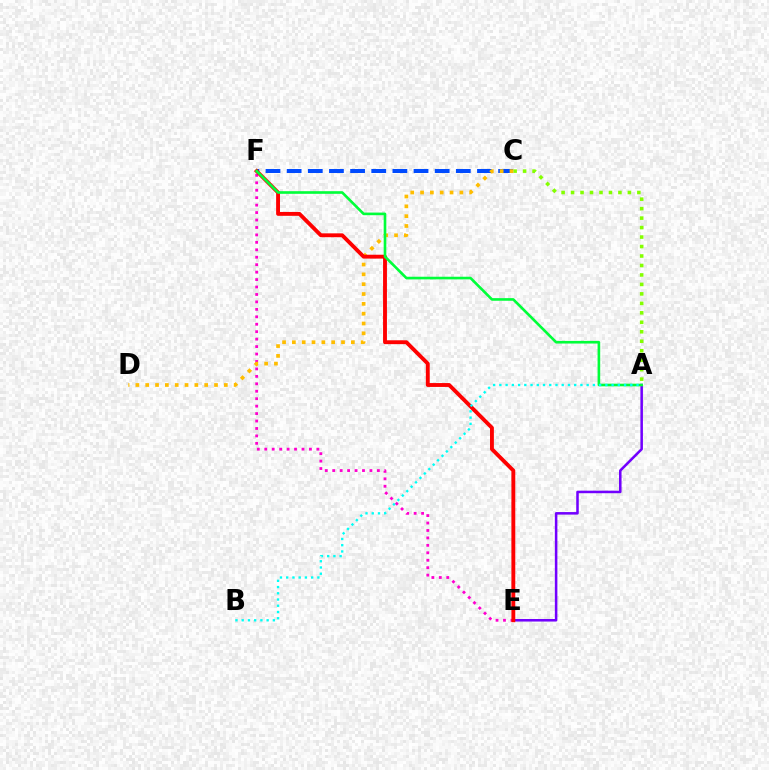{('C', 'F'): [{'color': '#004bff', 'line_style': 'dashed', 'thickness': 2.87}], ('A', 'E'): [{'color': '#7200ff', 'line_style': 'solid', 'thickness': 1.83}], ('E', 'F'): [{'color': '#ff00cf', 'line_style': 'dotted', 'thickness': 2.02}, {'color': '#ff0000', 'line_style': 'solid', 'thickness': 2.79}], ('A', 'C'): [{'color': '#84ff00', 'line_style': 'dotted', 'thickness': 2.57}], ('C', 'D'): [{'color': '#ffbd00', 'line_style': 'dotted', 'thickness': 2.67}], ('A', 'F'): [{'color': '#00ff39', 'line_style': 'solid', 'thickness': 1.89}], ('A', 'B'): [{'color': '#00fff6', 'line_style': 'dotted', 'thickness': 1.69}]}